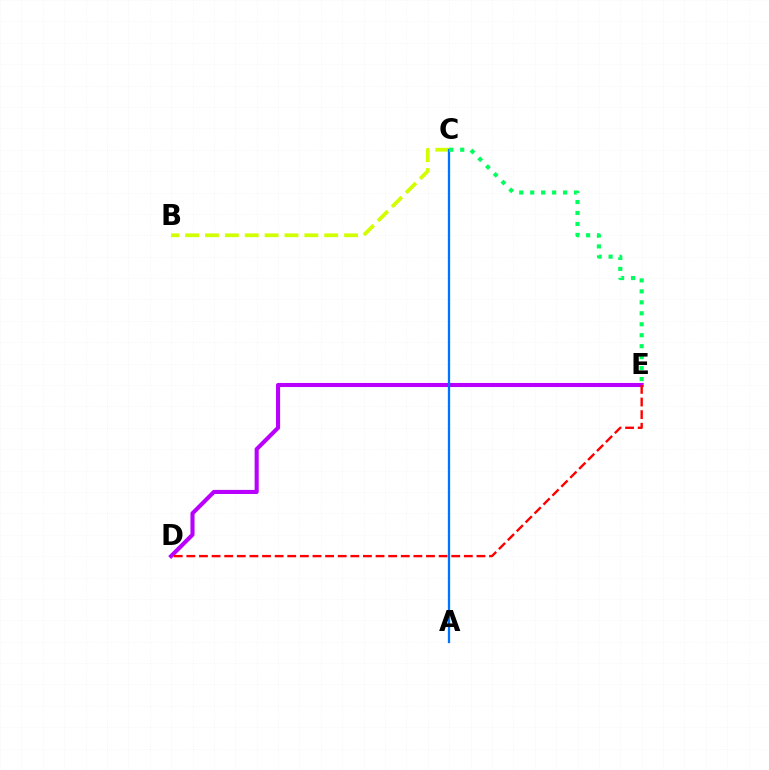{('D', 'E'): [{'color': '#b900ff', 'line_style': 'solid', 'thickness': 2.95}, {'color': '#ff0000', 'line_style': 'dashed', 'thickness': 1.71}], ('B', 'C'): [{'color': '#d1ff00', 'line_style': 'dashed', 'thickness': 2.7}], ('A', 'C'): [{'color': '#0074ff', 'line_style': 'solid', 'thickness': 1.64}], ('C', 'E'): [{'color': '#00ff5c', 'line_style': 'dotted', 'thickness': 2.98}]}